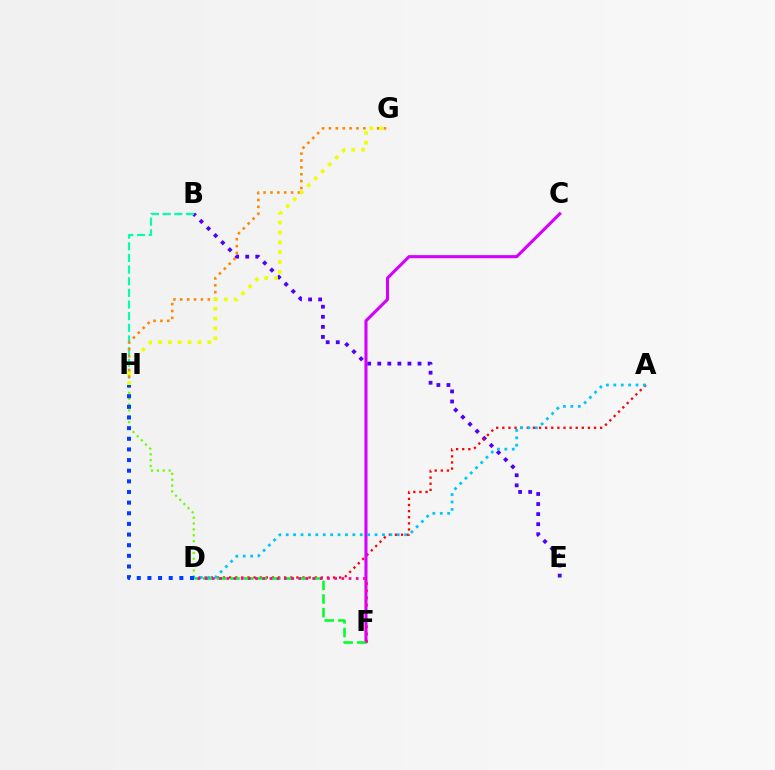{('B', 'E'): [{'color': '#4f00ff', 'line_style': 'dotted', 'thickness': 2.73}], ('A', 'D'): [{'color': '#ff0000', 'line_style': 'dotted', 'thickness': 1.66}, {'color': '#00c7ff', 'line_style': 'dotted', 'thickness': 2.01}], ('B', 'H'): [{'color': '#00ffaf', 'line_style': 'dashed', 'thickness': 1.58}], ('D', 'H'): [{'color': '#66ff00', 'line_style': 'dotted', 'thickness': 1.59}, {'color': '#003fff', 'line_style': 'dotted', 'thickness': 2.89}], ('G', 'H'): [{'color': '#ff8800', 'line_style': 'dotted', 'thickness': 1.87}, {'color': '#eeff00', 'line_style': 'dotted', 'thickness': 2.68}], ('C', 'F'): [{'color': '#d600ff', 'line_style': 'solid', 'thickness': 2.22}], ('D', 'F'): [{'color': '#00ff27', 'line_style': 'dashed', 'thickness': 1.85}, {'color': '#ff00a0', 'line_style': 'dotted', 'thickness': 1.95}]}